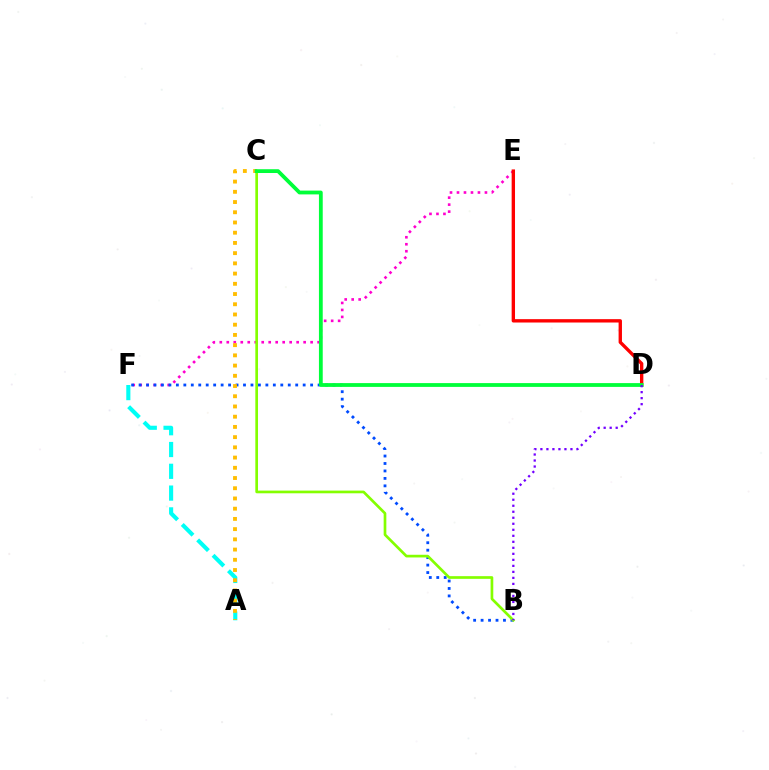{('E', 'F'): [{'color': '#ff00cf', 'line_style': 'dotted', 'thickness': 1.9}], ('D', 'E'): [{'color': '#ff0000', 'line_style': 'solid', 'thickness': 2.42}], ('B', 'F'): [{'color': '#004bff', 'line_style': 'dotted', 'thickness': 2.03}], ('A', 'F'): [{'color': '#00fff6', 'line_style': 'dashed', 'thickness': 2.96}], ('A', 'C'): [{'color': '#ffbd00', 'line_style': 'dotted', 'thickness': 2.78}], ('B', 'C'): [{'color': '#84ff00', 'line_style': 'solid', 'thickness': 1.93}], ('C', 'D'): [{'color': '#00ff39', 'line_style': 'solid', 'thickness': 2.73}], ('B', 'D'): [{'color': '#7200ff', 'line_style': 'dotted', 'thickness': 1.63}]}